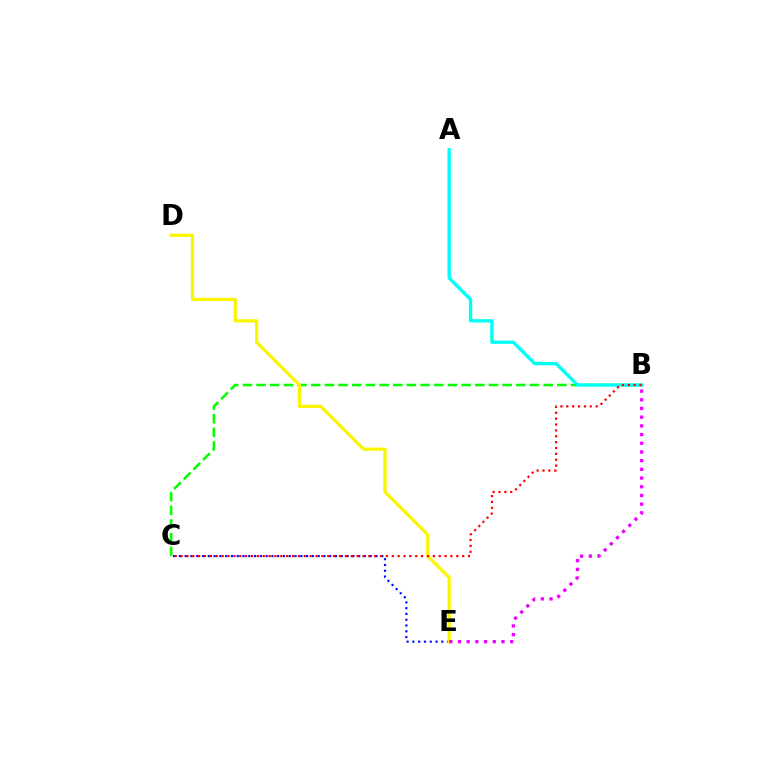{('B', 'C'): [{'color': '#08ff00', 'line_style': 'dashed', 'thickness': 1.86}, {'color': '#ff0000', 'line_style': 'dotted', 'thickness': 1.59}], ('A', 'B'): [{'color': '#00fff6', 'line_style': 'solid', 'thickness': 2.41}], ('C', 'E'): [{'color': '#0010ff', 'line_style': 'dotted', 'thickness': 1.57}], ('D', 'E'): [{'color': '#fcf500', 'line_style': 'solid', 'thickness': 2.33}], ('B', 'E'): [{'color': '#ee00ff', 'line_style': 'dotted', 'thickness': 2.36}]}